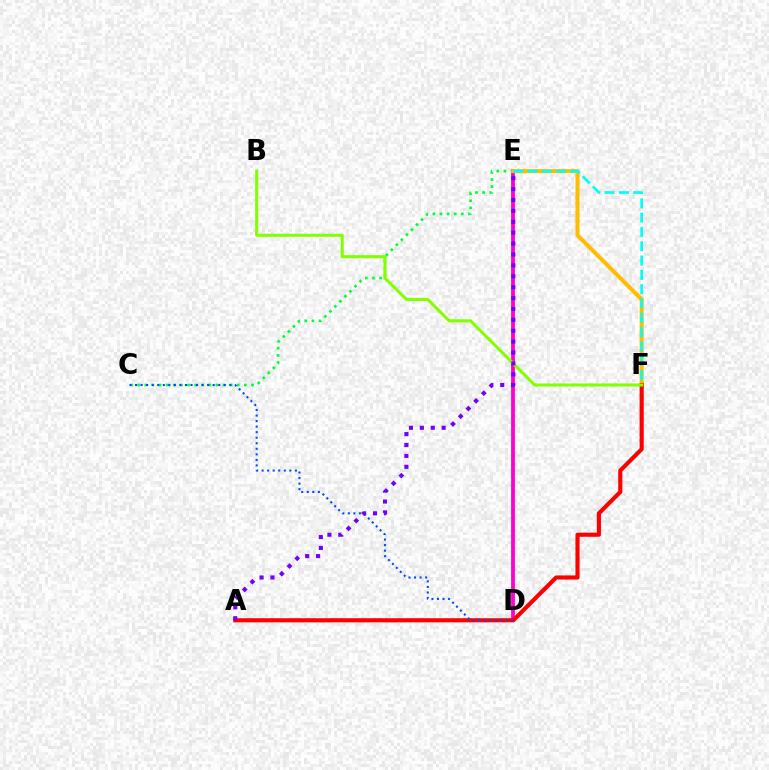{('D', 'E'): [{'color': '#ff00cf', 'line_style': 'solid', 'thickness': 2.73}], ('C', 'E'): [{'color': '#00ff39', 'line_style': 'dotted', 'thickness': 1.93}], ('E', 'F'): [{'color': '#ffbd00', 'line_style': 'solid', 'thickness': 2.92}, {'color': '#00fff6', 'line_style': 'dashed', 'thickness': 1.94}], ('A', 'F'): [{'color': '#ff0000', 'line_style': 'solid', 'thickness': 2.97}], ('C', 'D'): [{'color': '#004bff', 'line_style': 'dotted', 'thickness': 1.51}], ('B', 'F'): [{'color': '#84ff00', 'line_style': 'solid', 'thickness': 2.2}], ('A', 'E'): [{'color': '#7200ff', 'line_style': 'dotted', 'thickness': 2.96}]}